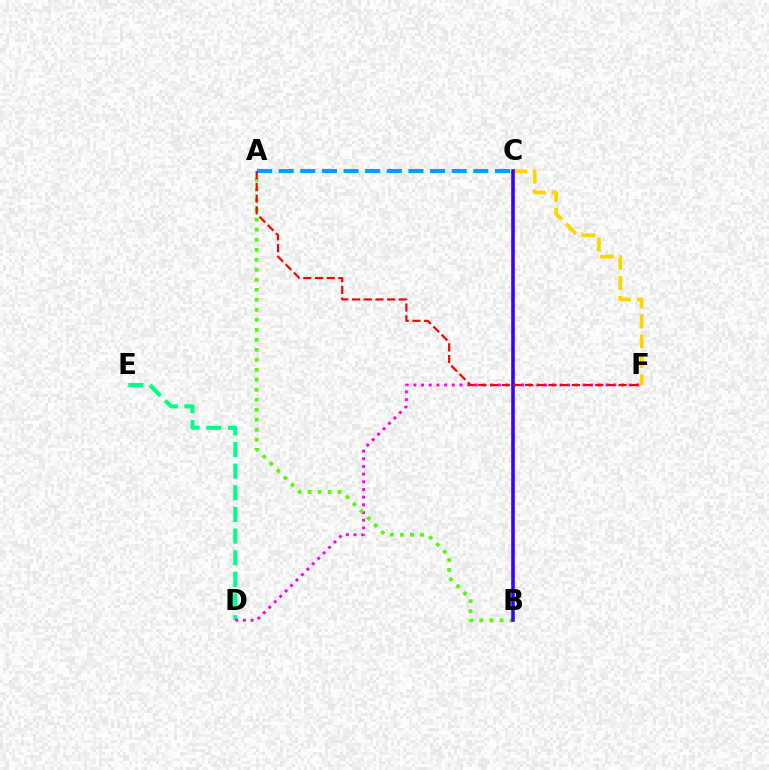{('D', 'E'): [{'color': '#00ff86', 'line_style': 'dashed', 'thickness': 2.94}], ('D', 'F'): [{'color': '#ff00ed', 'line_style': 'dotted', 'thickness': 2.09}], ('C', 'F'): [{'color': '#ffd500', 'line_style': 'dashed', 'thickness': 2.71}], ('A', 'B'): [{'color': '#4fff00', 'line_style': 'dotted', 'thickness': 2.72}], ('A', 'C'): [{'color': '#009eff', 'line_style': 'dashed', 'thickness': 2.94}], ('B', 'C'): [{'color': '#3700ff', 'line_style': 'solid', 'thickness': 2.58}], ('A', 'F'): [{'color': '#ff0000', 'line_style': 'dashed', 'thickness': 1.59}]}